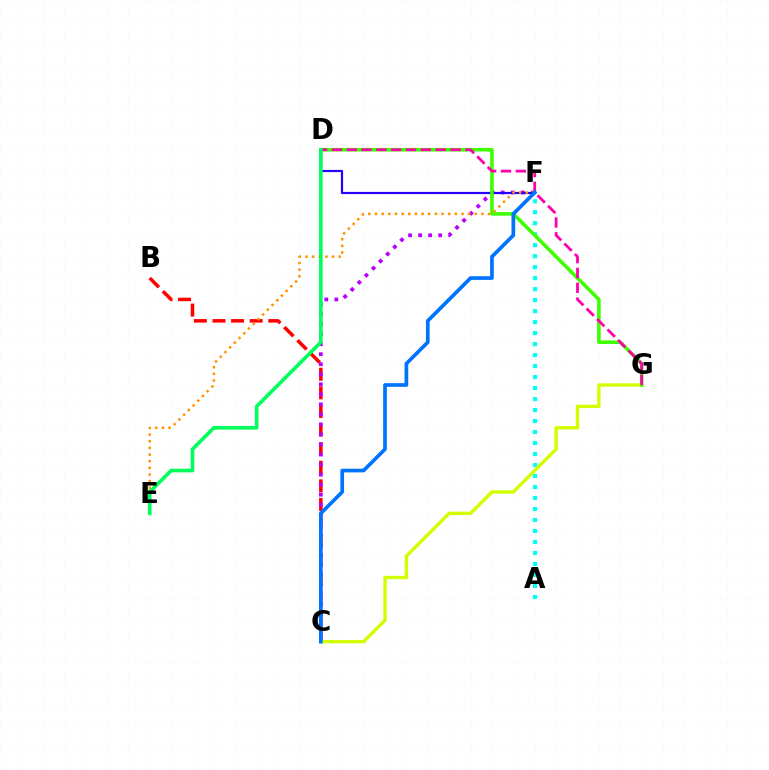{('B', 'C'): [{'color': '#ff0000', 'line_style': 'dashed', 'thickness': 2.53}], ('C', 'F'): [{'color': '#b900ff', 'line_style': 'dotted', 'thickness': 2.73}, {'color': '#0074ff', 'line_style': 'solid', 'thickness': 2.66}], ('A', 'F'): [{'color': '#00fff6', 'line_style': 'dotted', 'thickness': 2.99}], ('C', 'G'): [{'color': '#d1ff00', 'line_style': 'solid', 'thickness': 2.44}], ('D', 'F'): [{'color': '#2500ff', 'line_style': 'solid', 'thickness': 1.58}], ('D', 'G'): [{'color': '#3dff00', 'line_style': 'solid', 'thickness': 2.57}, {'color': '#ff00ac', 'line_style': 'dashed', 'thickness': 2.01}], ('E', 'F'): [{'color': '#ff9400', 'line_style': 'dotted', 'thickness': 1.81}], ('D', 'E'): [{'color': '#00ff5c', 'line_style': 'solid', 'thickness': 2.61}]}